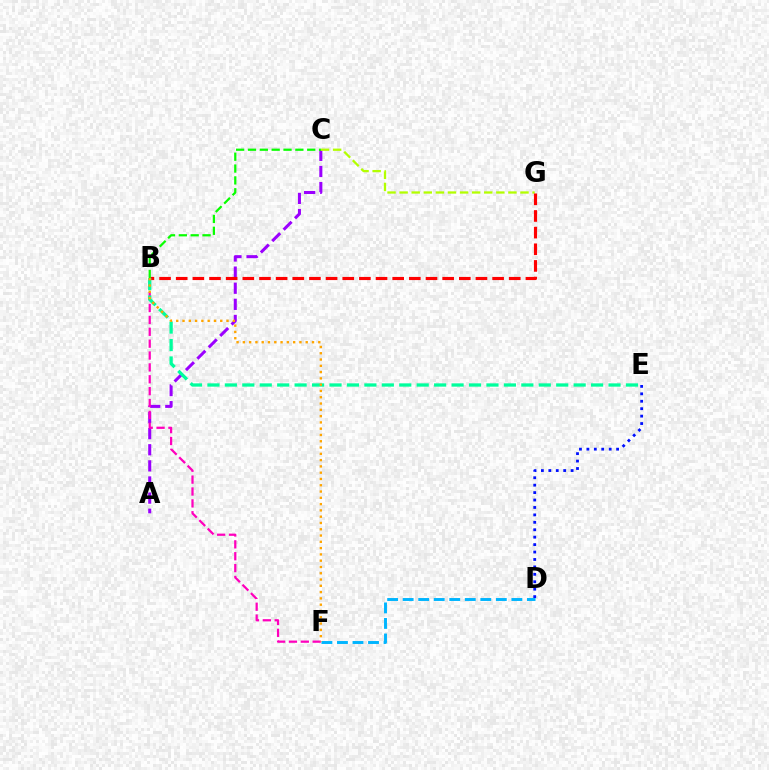{('D', 'E'): [{'color': '#0010ff', 'line_style': 'dotted', 'thickness': 2.02}], ('A', 'C'): [{'color': '#9b00ff', 'line_style': 'dashed', 'thickness': 2.19}], ('D', 'F'): [{'color': '#00b5ff', 'line_style': 'dashed', 'thickness': 2.11}], ('B', 'F'): [{'color': '#ff00bd', 'line_style': 'dashed', 'thickness': 1.61}, {'color': '#ffa500', 'line_style': 'dotted', 'thickness': 1.71}], ('C', 'G'): [{'color': '#b3ff00', 'line_style': 'dashed', 'thickness': 1.64}], ('B', 'G'): [{'color': '#ff0000', 'line_style': 'dashed', 'thickness': 2.26}], ('B', 'E'): [{'color': '#00ff9d', 'line_style': 'dashed', 'thickness': 2.37}], ('B', 'C'): [{'color': '#08ff00', 'line_style': 'dashed', 'thickness': 1.61}]}